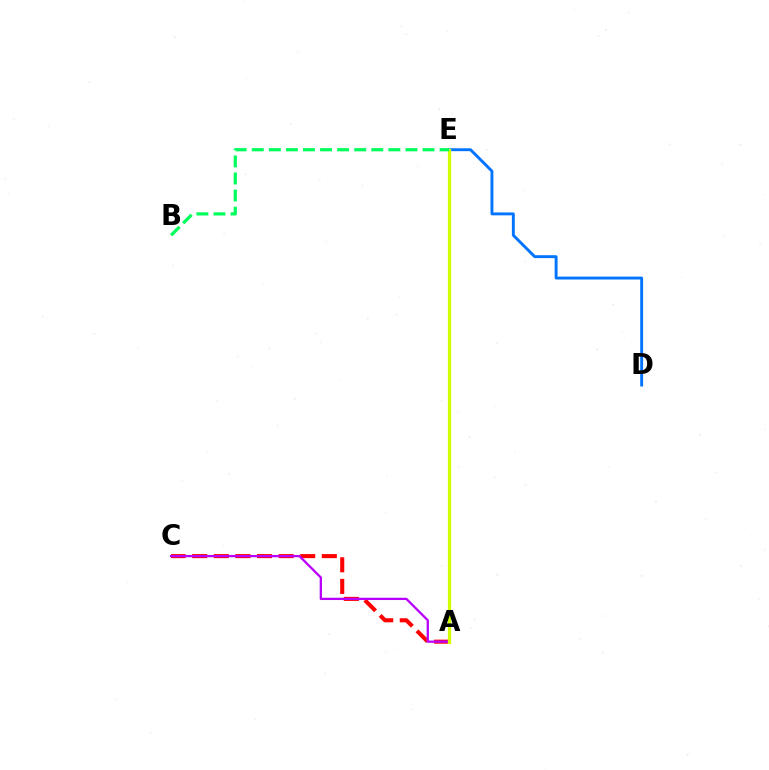{('D', 'E'): [{'color': '#0074ff', 'line_style': 'solid', 'thickness': 2.08}], ('A', 'C'): [{'color': '#ff0000', 'line_style': 'dashed', 'thickness': 2.93}, {'color': '#b900ff', 'line_style': 'solid', 'thickness': 1.65}], ('A', 'E'): [{'color': '#d1ff00', 'line_style': 'solid', 'thickness': 2.34}], ('B', 'E'): [{'color': '#00ff5c', 'line_style': 'dashed', 'thickness': 2.32}]}